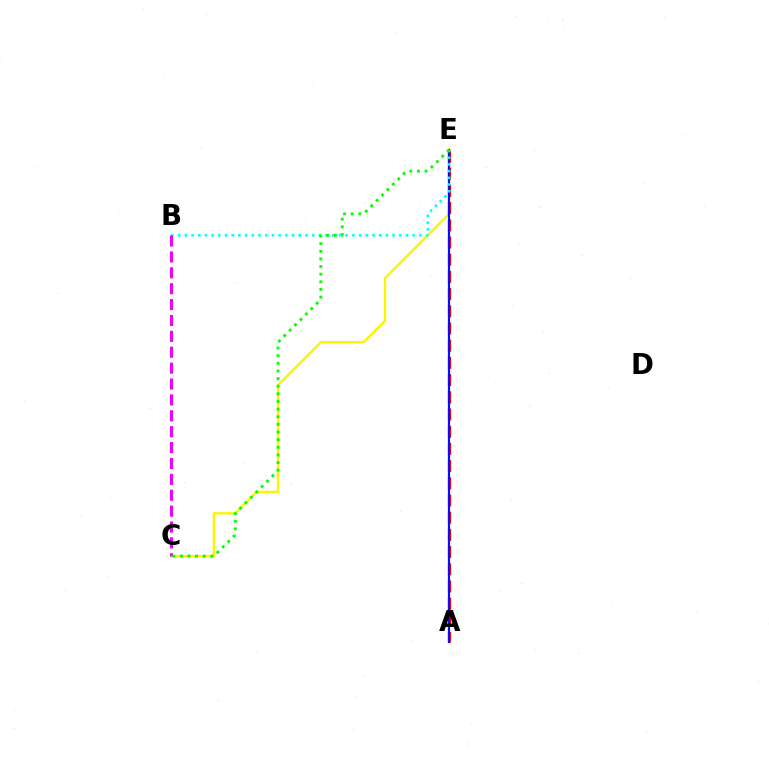{('C', 'E'): [{'color': '#fcf500', 'line_style': 'solid', 'thickness': 1.72}, {'color': '#08ff00', 'line_style': 'dotted', 'thickness': 2.07}], ('A', 'E'): [{'color': '#ff0000', 'line_style': 'dashed', 'thickness': 2.34}, {'color': '#0010ff', 'line_style': 'solid', 'thickness': 1.57}], ('B', 'E'): [{'color': '#00fff6', 'line_style': 'dotted', 'thickness': 1.82}], ('B', 'C'): [{'color': '#ee00ff', 'line_style': 'dashed', 'thickness': 2.16}]}